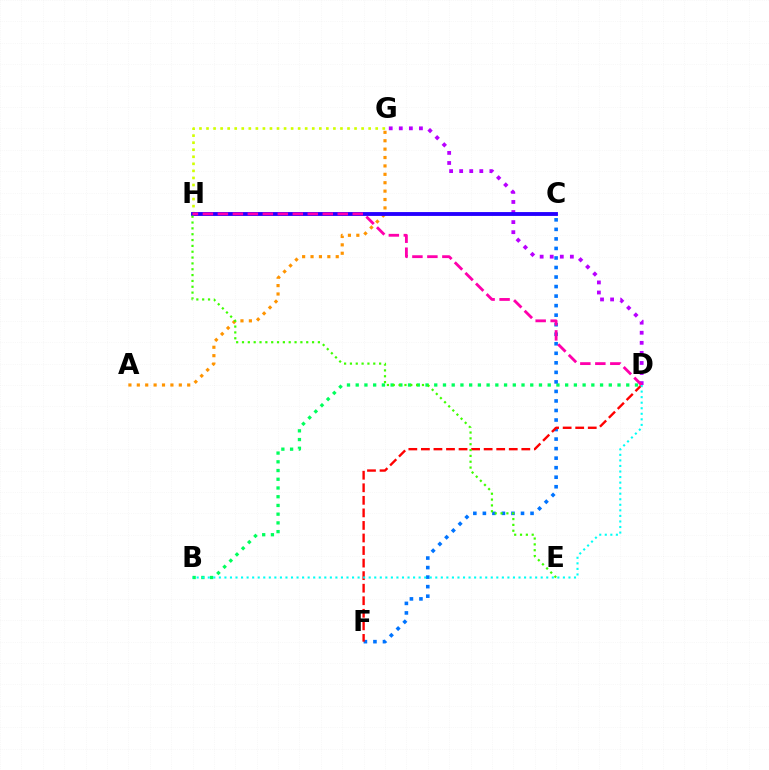{('G', 'H'): [{'color': '#d1ff00', 'line_style': 'dotted', 'thickness': 1.92}], ('D', 'G'): [{'color': '#b900ff', 'line_style': 'dotted', 'thickness': 2.74}], ('B', 'D'): [{'color': '#00ff5c', 'line_style': 'dotted', 'thickness': 2.37}, {'color': '#00fff6', 'line_style': 'dotted', 'thickness': 1.51}], ('A', 'G'): [{'color': '#ff9400', 'line_style': 'dotted', 'thickness': 2.28}], ('C', 'F'): [{'color': '#0074ff', 'line_style': 'dotted', 'thickness': 2.59}], ('D', 'F'): [{'color': '#ff0000', 'line_style': 'dashed', 'thickness': 1.71}], ('C', 'H'): [{'color': '#2500ff', 'line_style': 'solid', 'thickness': 2.78}], ('D', 'H'): [{'color': '#ff00ac', 'line_style': 'dashed', 'thickness': 2.04}], ('E', 'H'): [{'color': '#3dff00', 'line_style': 'dotted', 'thickness': 1.59}]}